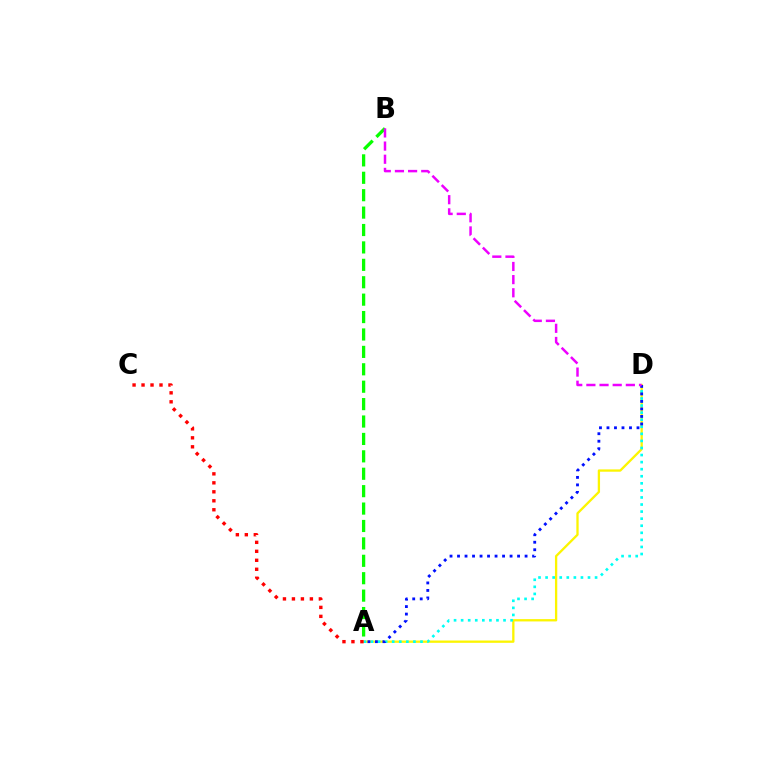{('A', 'B'): [{'color': '#08ff00', 'line_style': 'dashed', 'thickness': 2.37}], ('A', 'D'): [{'color': '#fcf500', 'line_style': 'solid', 'thickness': 1.66}, {'color': '#00fff6', 'line_style': 'dotted', 'thickness': 1.92}, {'color': '#0010ff', 'line_style': 'dotted', 'thickness': 2.04}], ('A', 'C'): [{'color': '#ff0000', 'line_style': 'dotted', 'thickness': 2.44}], ('B', 'D'): [{'color': '#ee00ff', 'line_style': 'dashed', 'thickness': 1.79}]}